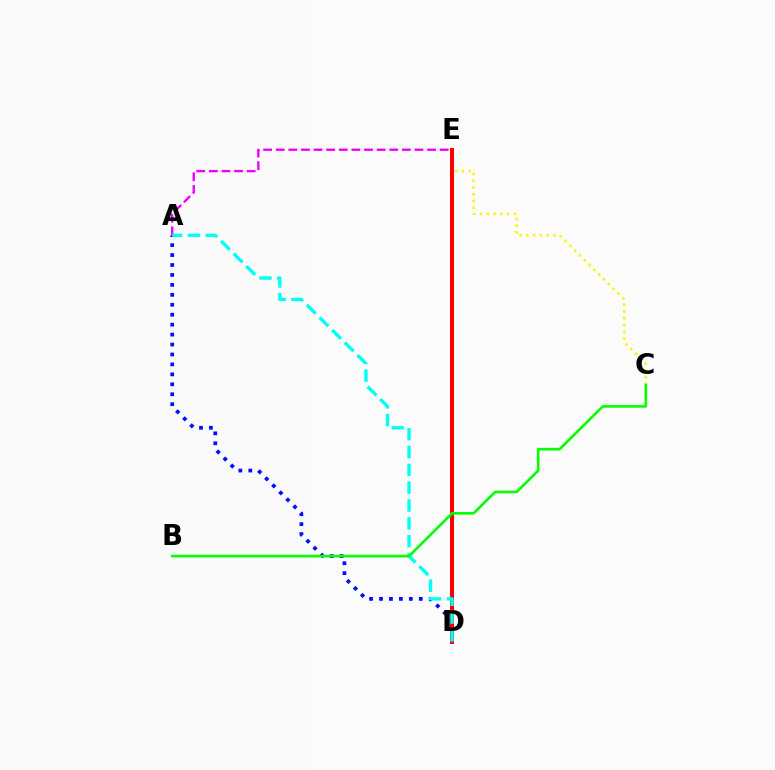{('C', 'E'): [{'color': '#fcf500', 'line_style': 'dotted', 'thickness': 1.84}], ('A', 'D'): [{'color': '#0010ff', 'line_style': 'dotted', 'thickness': 2.7}, {'color': '#00fff6', 'line_style': 'dashed', 'thickness': 2.42}], ('A', 'E'): [{'color': '#ee00ff', 'line_style': 'dashed', 'thickness': 1.71}], ('D', 'E'): [{'color': '#ff0000', 'line_style': 'solid', 'thickness': 2.89}], ('B', 'C'): [{'color': '#08ff00', 'line_style': 'solid', 'thickness': 1.91}]}